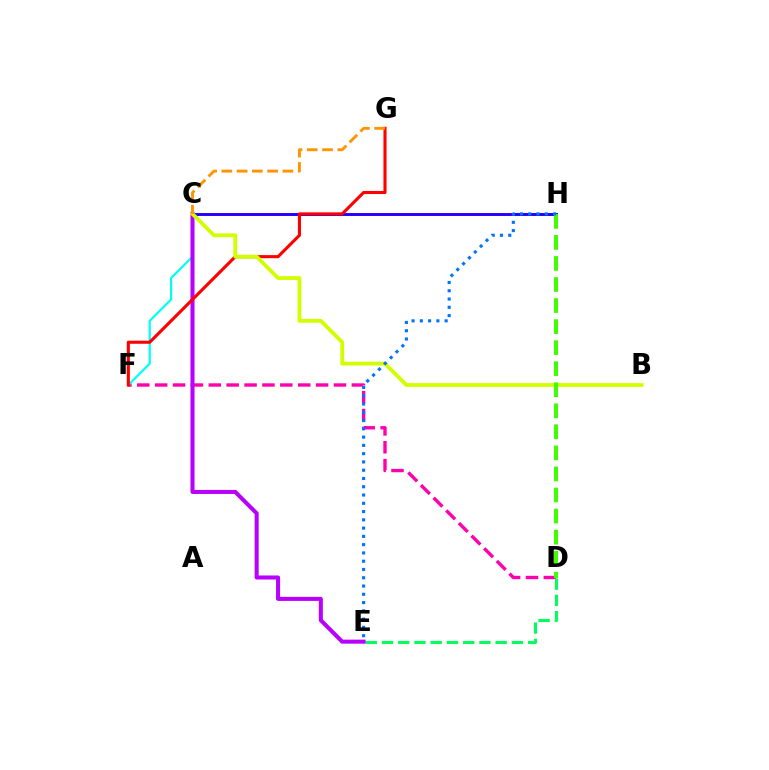{('C', 'H'): [{'color': '#2500ff', 'line_style': 'solid', 'thickness': 2.11}], ('D', 'F'): [{'color': '#ff00ac', 'line_style': 'dashed', 'thickness': 2.43}], ('C', 'F'): [{'color': '#00fff6', 'line_style': 'solid', 'thickness': 1.6}], ('D', 'E'): [{'color': '#00ff5c', 'line_style': 'dashed', 'thickness': 2.21}], ('C', 'E'): [{'color': '#b900ff', 'line_style': 'solid', 'thickness': 2.91}], ('F', 'G'): [{'color': '#ff0000', 'line_style': 'solid', 'thickness': 2.23}], ('B', 'C'): [{'color': '#d1ff00', 'line_style': 'solid', 'thickness': 2.74}], ('C', 'G'): [{'color': '#ff9400', 'line_style': 'dashed', 'thickness': 2.07}], ('D', 'H'): [{'color': '#3dff00', 'line_style': 'dashed', 'thickness': 2.86}], ('E', 'H'): [{'color': '#0074ff', 'line_style': 'dotted', 'thickness': 2.25}]}